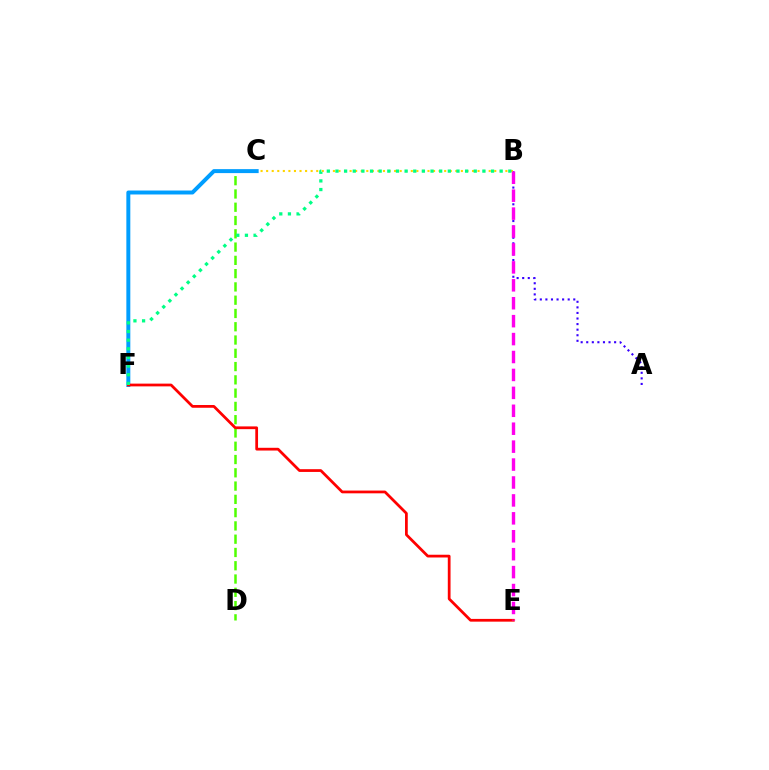{('A', 'B'): [{'color': '#3700ff', 'line_style': 'dotted', 'thickness': 1.51}], ('B', 'C'): [{'color': '#ffd500', 'line_style': 'dotted', 'thickness': 1.51}], ('C', 'D'): [{'color': '#4fff00', 'line_style': 'dashed', 'thickness': 1.8}], ('C', 'F'): [{'color': '#009eff', 'line_style': 'solid', 'thickness': 2.85}], ('E', 'F'): [{'color': '#ff0000', 'line_style': 'solid', 'thickness': 1.98}], ('B', 'E'): [{'color': '#ff00ed', 'line_style': 'dashed', 'thickness': 2.44}], ('B', 'F'): [{'color': '#00ff86', 'line_style': 'dotted', 'thickness': 2.35}]}